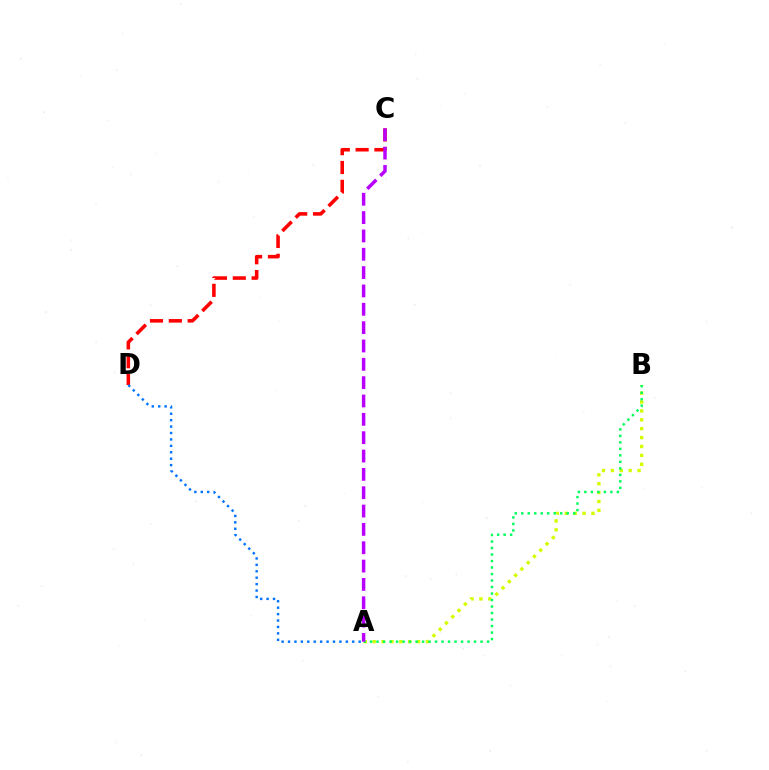{('A', 'B'): [{'color': '#d1ff00', 'line_style': 'dotted', 'thickness': 2.42}, {'color': '#00ff5c', 'line_style': 'dotted', 'thickness': 1.77}], ('C', 'D'): [{'color': '#ff0000', 'line_style': 'dashed', 'thickness': 2.56}], ('A', 'D'): [{'color': '#0074ff', 'line_style': 'dotted', 'thickness': 1.74}], ('A', 'C'): [{'color': '#b900ff', 'line_style': 'dashed', 'thickness': 2.49}]}